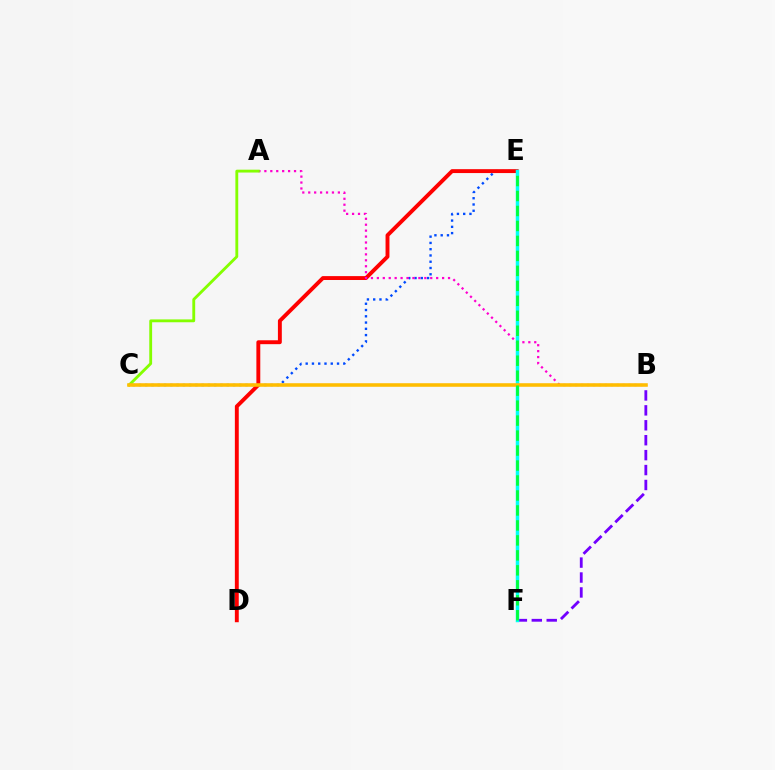{('B', 'F'): [{'color': '#7200ff', 'line_style': 'dashed', 'thickness': 2.03}], ('C', 'E'): [{'color': '#004bff', 'line_style': 'dotted', 'thickness': 1.7}], ('D', 'E'): [{'color': '#ff0000', 'line_style': 'solid', 'thickness': 2.8}], ('A', 'B'): [{'color': '#ff00cf', 'line_style': 'dotted', 'thickness': 1.61}], ('E', 'F'): [{'color': '#00fff6', 'line_style': 'solid', 'thickness': 2.5}, {'color': '#00ff39', 'line_style': 'dashed', 'thickness': 2.03}], ('A', 'C'): [{'color': '#84ff00', 'line_style': 'solid', 'thickness': 2.05}], ('B', 'C'): [{'color': '#ffbd00', 'line_style': 'solid', 'thickness': 2.57}]}